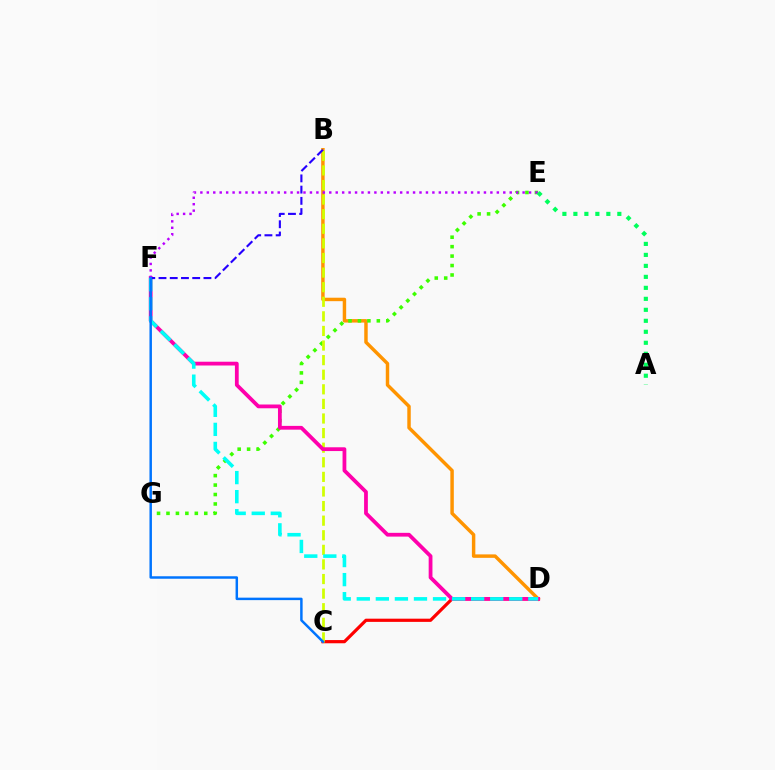{('B', 'D'): [{'color': '#ff9400', 'line_style': 'solid', 'thickness': 2.49}], ('C', 'D'): [{'color': '#ff0000', 'line_style': 'solid', 'thickness': 2.31}], ('E', 'G'): [{'color': '#3dff00', 'line_style': 'dotted', 'thickness': 2.57}], ('B', 'C'): [{'color': '#d1ff00', 'line_style': 'dashed', 'thickness': 1.98}], ('D', 'F'): [{'color': '#ff00ac', 'line_style': 'solid', 'thickness': 2.72}, {'color': '#00fff6', 'line_style': 'dashed', 'thickness': 2.59}], ('E', 'F'): [{'color': '#b900ff', 'line_style': 'dotted', 'thickness': 1.75}], ('B', 'F'): [{'color': '#2500ff', 'line_style': 'dashed', 'thickness': 1.53}], ('A', 'E'): [{'color': '#00ff5c', 'line_style': 'dotted', 'thickness': 2.98}], ('C', 'F'): [{'color': '#0074ff', 'line_style': 'solid', 'thickness': 1.78}]}